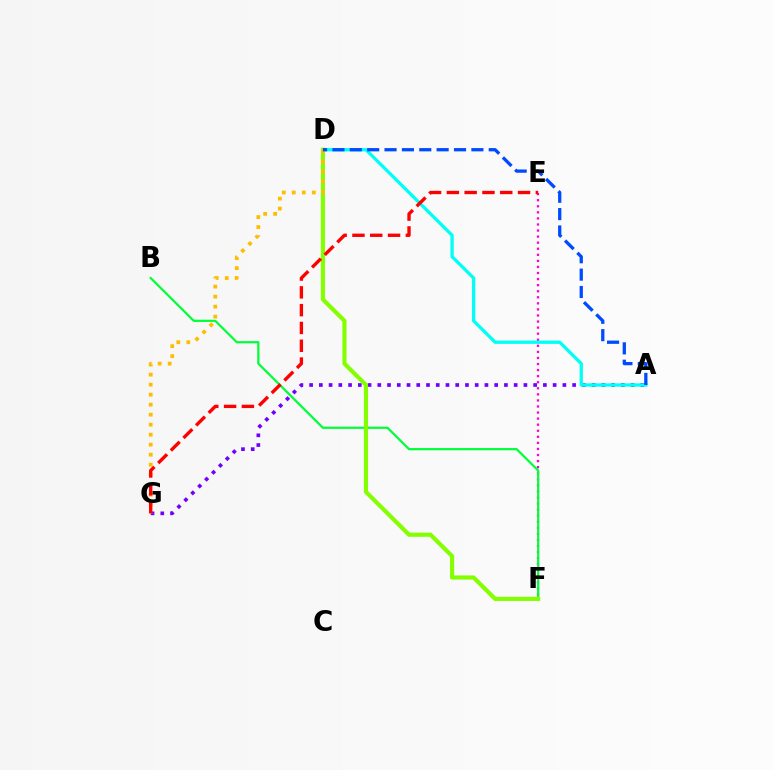{('A', 'G'): [{'color': '#7200ff', 'line_style': 'dotted', 'thickness': 2.65}], ('E', 'F'): [{'color': '#ff00cf', 'line_style': 'dotted', 'thickness': 1.65}], ('A', 'D'): [{'color': '#00fff6', 'line_style': 'solid', 'thickness': 2.37}, {'color': '#004bff', 'line_style': 'dashed', 'thickness': 2.36}], ('B', 'F'): [{'color': '#00ff39', 'line_style': 'solid', 'thickness': 1.6}], ('D', 'F'): [{'color': '#84ff00', 'line_style': 'solid', 'thickness': 2.99}], ('D', 'G'): [{'color': '#ffbd00', 'line_style': 'dotted', 'thickness': 2.72}], ('E', 'G'): [{'color': '#ff0000', 'line_style': 'dashed', 'thickness': 2.42}]}